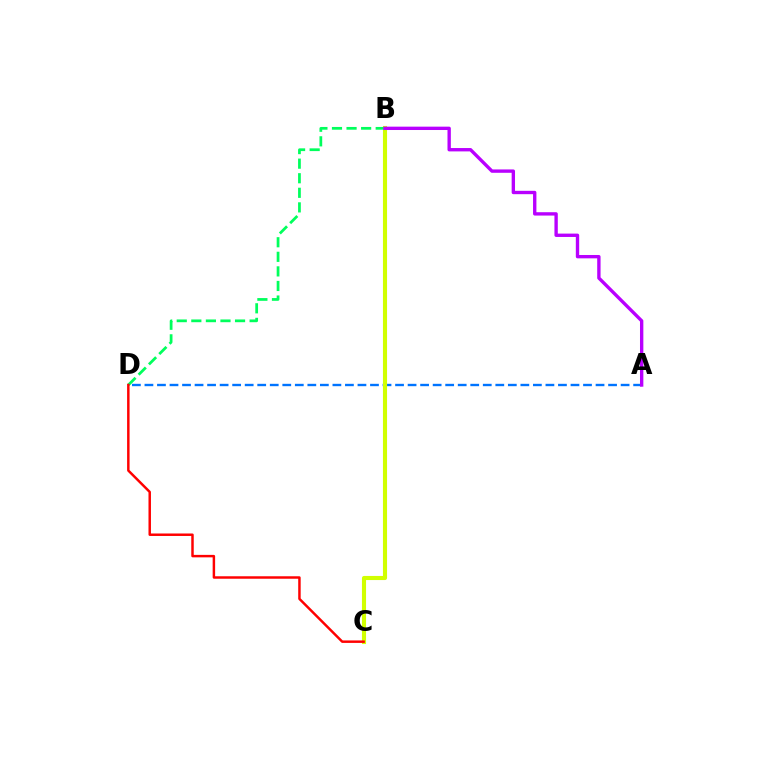{('A', 'D'): [{'color': '#0074ff', 'line_style': 'dashed', 'thickness': 1.7}], ('B', 'C'): [{'color': '#d1ff00', 'line_style': 'solid', 'thickness': 2.96}], ('B', 'D'): [{'color': '#00ff5c', 'line_style': 'dashed', 'thickness': 1.98}], ('A', 'B'): [{'color': '#b900ff', 'line_style': 'solid', 'thickness': 2.42}], ('C', 'D'): [{'color': '#ff0000', 'line_style': 'solid', 'thickness': 1.78}]}